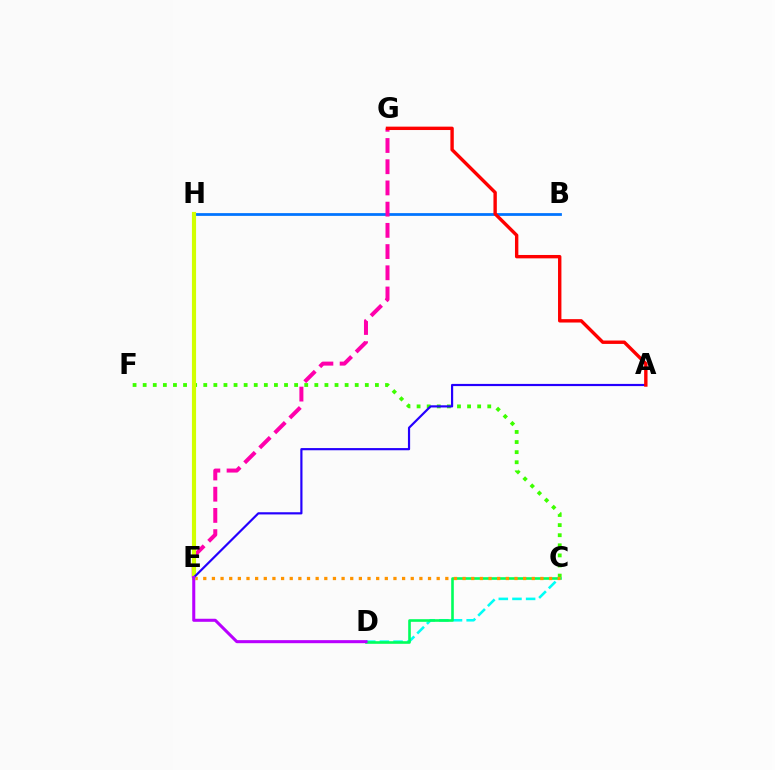{('C', 'F'): [{'color': '#3dff00', 'line_style': 'dotted', 'thickness': 2.74}], ('C', 'D'): [{'color': '#00fff6', 'line_style': 'dashed', 'thickness': 1.86}, {'color': '#00ff5c', 'line_style': 'solid', 'thickness': 1.89}], ('B', 'H'): [{'color': '#0074ff', 'line_style': 'solid', 'thickness': 1.99}], ('E', 'G'): [{'color': '#ff00ac', 'line_style': 'dashed', 'thickness': 2.88}], ('C', 'E'): [{'color': '#ff9400', 'line_style': 'dotted', 'thickness': 2.35}], ('E', 'H'): [{'color': '#d1ff00', 'line_style': 'solid', 'thickness': 2.98}], ('A', 'E'): [{'color': '#2500ff', 'line_style': 'solid', 'thickness': 1.57}], ('D', 'E'): [{'color': '#b900ff', 'line_style': 'solid', 'thickness': 2.2}], ('A', 'G'): [{'color': '#ff0000', 'line_style': 'solid', 'thickness': 2.44}]}